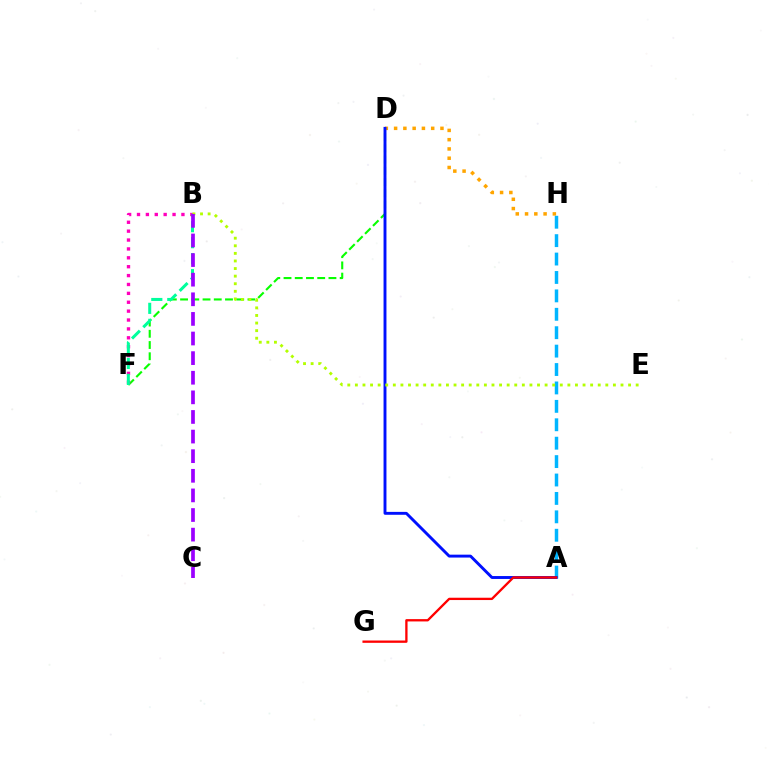{('D', 'F'): [{'color': '#08ff00', 'line_style': 'dashed', 'thickness': 1.53}], ('D', 'H'): [{'color': '#ffa500', 'line_style': 'dotted', 'thickness': 2.52}], ('A', 'H'): [{'color': '#00b5ff', 'line_style': 'dashed', 'thickness': 2.5}], ('B', 'F'): [{'color': '#ff00bd', 'line_style': 'dotted', 'thickness': 2.41}, {'color': '#00ff9d', 'line_style': 'dashed', 'thickness': 2.17}], ('A', 'D'): [{'color': '#0010ff', 'line_style': 'solid', 'thickness': 2.09}], ('A', 'G'): [{'color': '#ff0000', 'line_style': 'solid', 'thickness': 1.67}], ('B', 'E'): [{'color': '#b3ff00', 'line_style': 'dotted', 'thickness': 2.06}], ('B', 'C'): [{'color': '#9b00ff', 'line_style': 'dashed', 'thickness': 2.66}]}